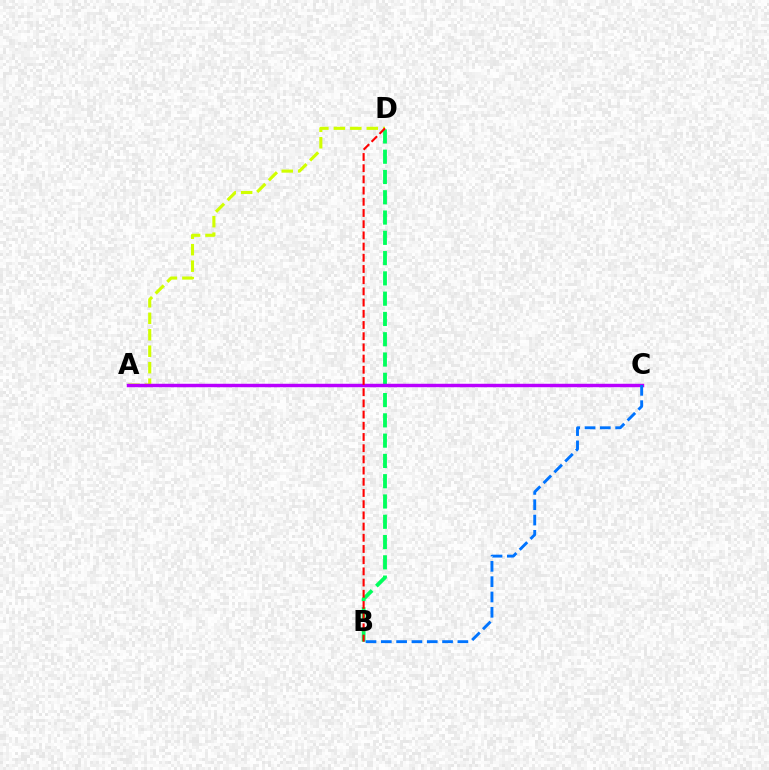{('A', 'D'): [{'color': '#d1ff00', 'line_style': 'dashed', 'thickness': 2.24}], ('B', 'D'): [{'color': '#00ff5c', 'line_style': 'dashed', 'thickness': 2.76}, {'color': '#ff0000', 'line_style': 'dashed', 'thickness': 1.52}], ('A', 'C'): [{'color': '#b900ff', 'line_style': 'solid', 'thickness': 2.48}], ('B', 'C'): [{'color': '#0074ff', 'line_style': 'dashed', 'thickness': 2.08}]}